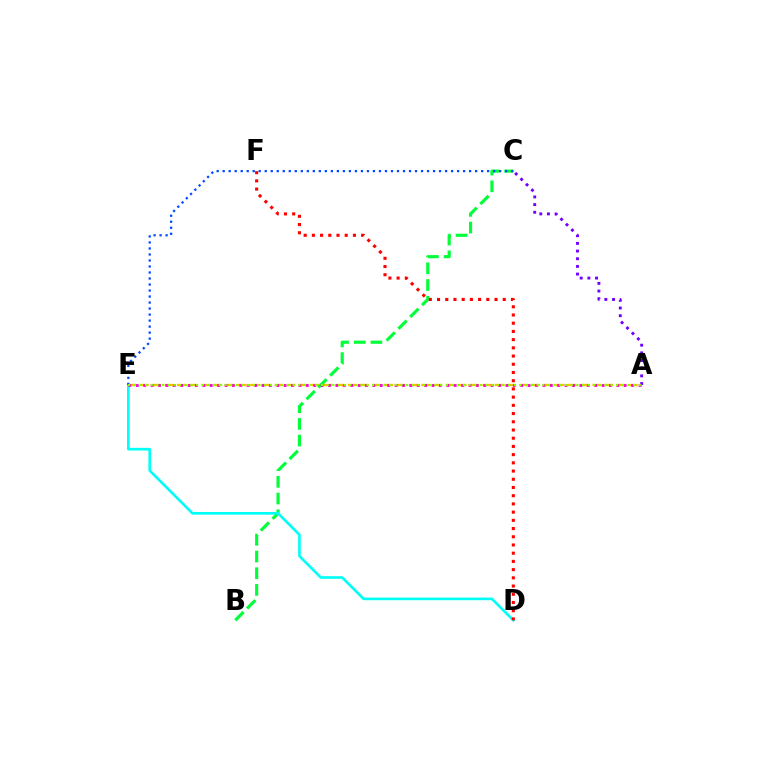{('A', 'C'): [{'color': '#7200ff', 'line_style': 'dotted', 'thickness': 2.08}], ('A', 'E'): [{'color': '#ffbd00', 'line_style': 'dashed', 'thickness': 1.66}, {'color': '#ff00cf', 'line_style': 'dotted', 'thickness': 2.01}, {'color': '#84ff00', 'line_style': 'dotted', 'thickness': 1.54}], ('B', 'C'): [{'color': '#00ff39', 'line_style': 'dashed', 'thickness': 2.27}], ('D', 'E'): [{'color': '#00fff6', 'line_style': 'solid', 'thickness': 1.91}], ('D', 'F'): [{'color': '#ff0000', 'line_style': 'dotted', 'thickness': 2.23}], ('C', 'E'): [{'color': '#004bff', 'line_style': 'dotted', 'thickness': 1.63}]}